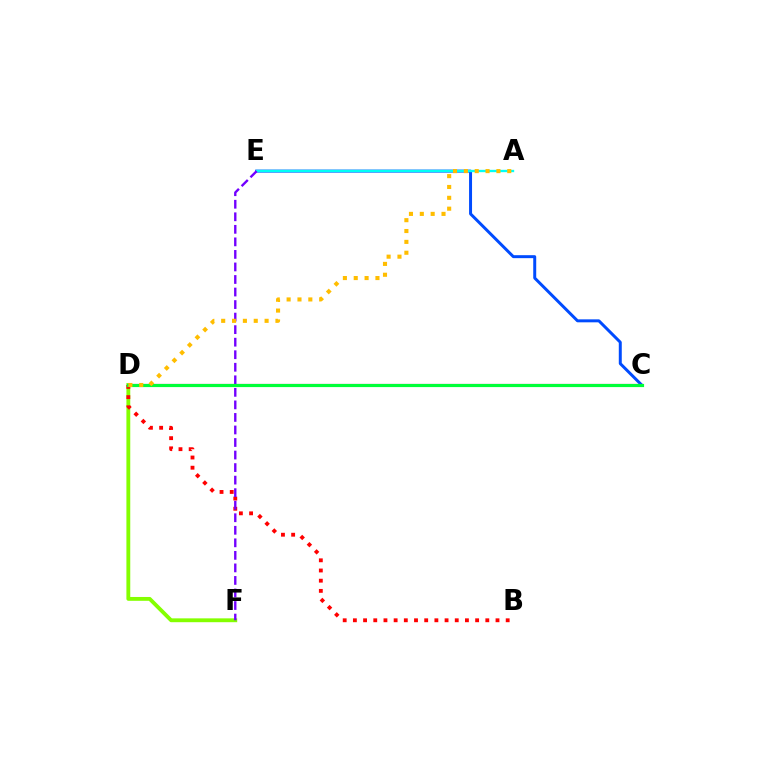{('C', 'E'): [{'color': '#004bff', 'line_style': 'solid', 'thickness': 2.14}], ('A', 'E'): [{'color': '#00fff6', 'line_style': 'solid', 'thickness': 1.69}], ('D', 'F'): [{'color': '#84ff00', 'line_style': 'solid', 'thickness': 2.77}], ('C', 'D'): [{'color': '#ff00cf', 'line_style': 'solid', 'thickness': 1.54}, {'color': '#00ff39', 'line_style': 'solid', 'thickness': 2.28}], ('B', 'D'): [{'color': '#ff0000', 'line_style': 'dotted', 'thickness': 2.77}], ('E', 'F'): [{'color': '#7200ff', 'line_style': 'dashed', 'thickness': 1.7}], ('A', 'D'): [{'color': '#ffbd00', 'line_style': 'dotted', 'thickness': 2.95}]}